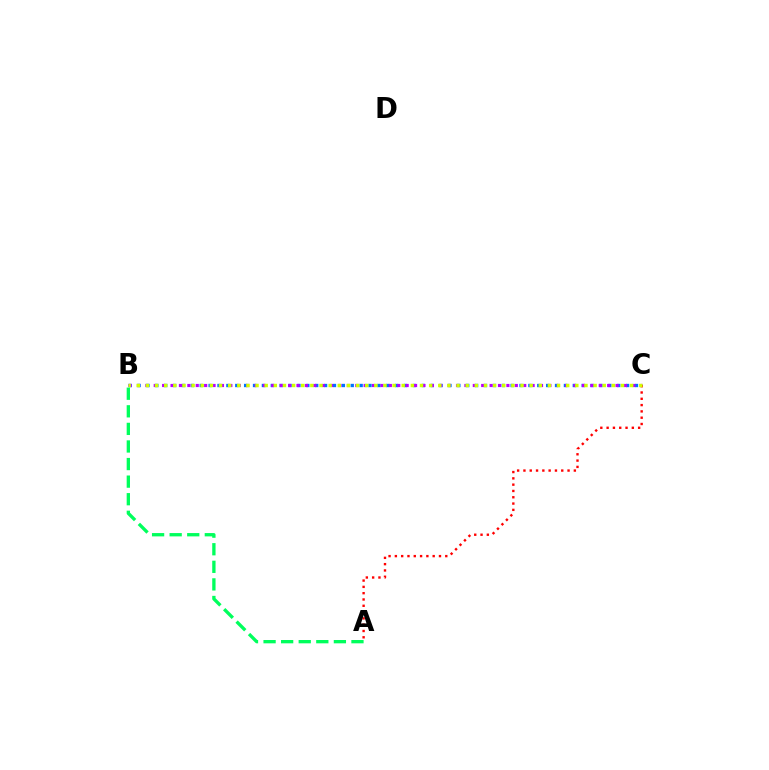{('B', 'C'): [{'color': '#0074ff', 'line_style': 'dotted', 'thickness': 2.41}, {'color': '#b900ff', 'line_style': 'dotted', 'thickness': 2.28}, {'color': '#d1ff00', 'line_style': 'dotted', 'thickness': 2.48}], ('A', 'C'): [{'color': '#ff0000', 'line_style': 'dotted', 'thickness': 1.71}], ('A', 'B'): [{'color': '#00ff5c', 'line_style': 'dashed', 'thickness': 2.39}]}